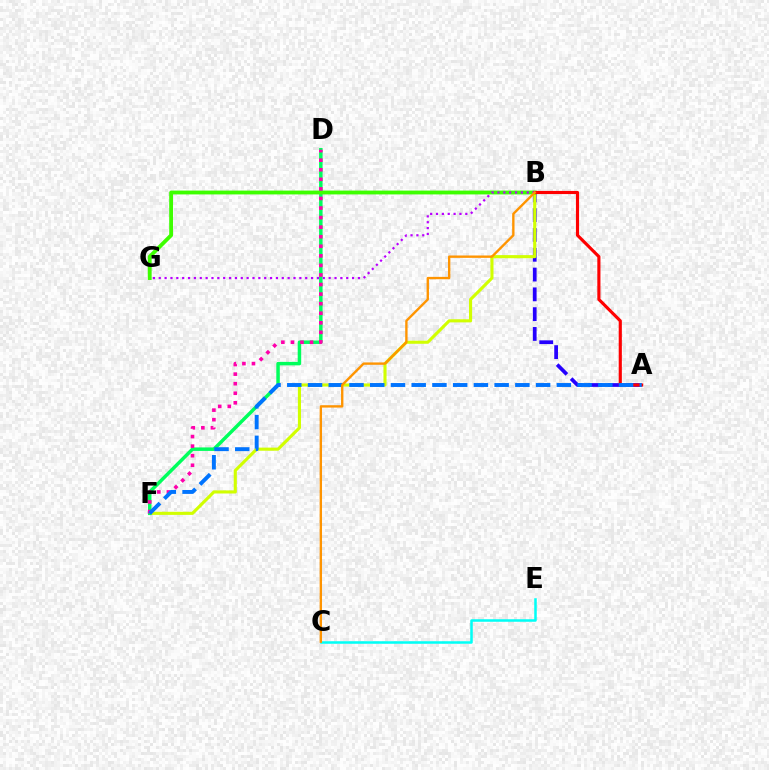{('A', 'B'): [{'color': '#2500ff', 'line_style': 'dashed', 'thickness': 2.69}, {'color': '#ff0000', 'line_style': 'solid', 'thickness': 2.26}], ('C', 'E'): [{'color': '#00fff6', 'line_style': 'solid', 'thickness': 1.82}], ('B', 'F'): [{'color': '#d1ff00', 'line_style': 'solid', 'thickness': 2.24}], ('D', 'F'): [{'color': '#00ff5c', 'line_style': 'solid', 'thickness': 2.51}, {'color': '#ff00ac', 'line_style': 'dotted', 'thickness': 2.6}], ('B', 'G'): [{'color': '#3dff00', 'line_style': 'solid', 'thickness': 2.76}, {'color': '#b900ff', 'line_style': 'dotted', 'thickness': 1.59}], ('A', 'F'): [{'color': '#0074ff', 'line_style': 'dashed', 'thickness': 2.82}], ('B', 'C'): [{'color': '#ff9400', 'line_style': 'solid', 'thickness': 1.7}]}